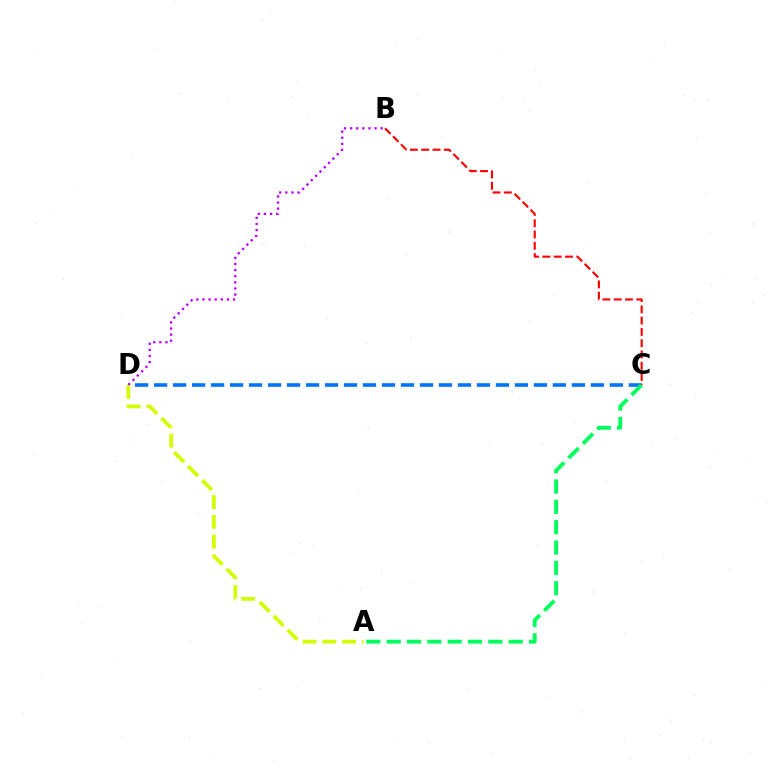{('C', 'D'): [{'color': '#0074ff', 'line_style': 'dashed', 'thickness': 2.58}], ('B', 'D'): [{'color': '#b900ff', 'line_style': 'dotted', 'thickness': 1.66}], ('A', 'D'): [{'color': '#d1ff00', 'line_style': 'dashed', 'thickness': 2.69}], ('A', 'C'): [{'color': '#00ff5c', 'line_style': 'dashed', 'thickness': 2.76}], ('B', 'C'): [{'color': '#ff0000', 'line_style': 'dashed', 'thickness': 1.53}]}